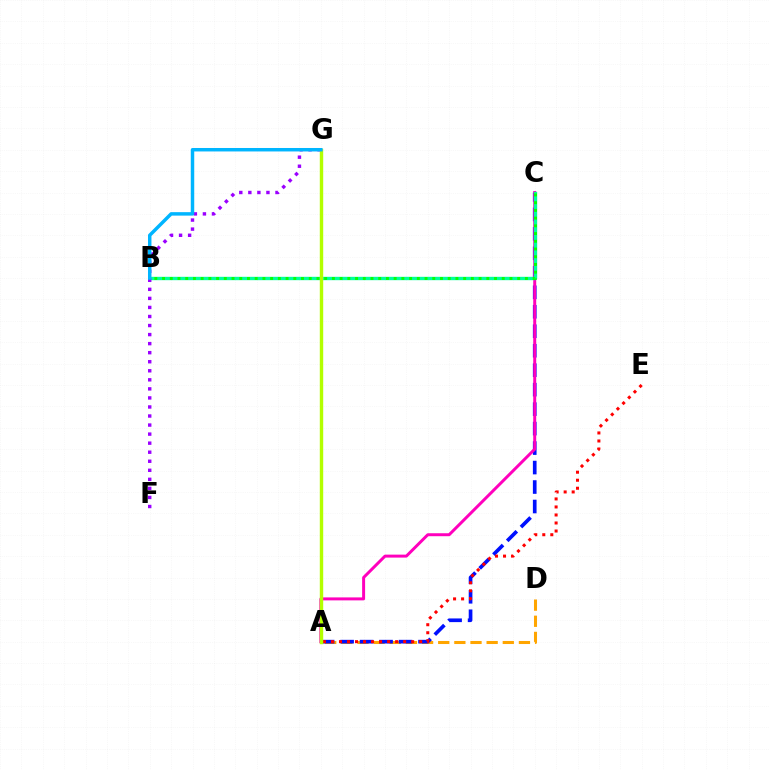{('A', 'D'): [{'color': '#ffa500', 'line_style': 'dashed', 'thickness': 2.19}], ('A', 'C'): [{'color': '#0010ff', 'line_style': 'dashed', 'thickness': 2.65}, {'color': '#ff00bd', 'line_style': 'solid', 'thickness': 2.14}], ('A', 'E'): [{'color': '#ff0000', 'line_style': 'dotted', 'thickness': 2.18}], ('B', 'C'): [{'color': '#00ff9d', 'line_style': 'solid', 'thickness': 2.42}, {'color': '#08ff00', 'line_style': 'dotted', 'thickness': 2.1}], ('F', 'G'): [{'color': '#9b00ff', 'line_style': 'dotted', 'thickness': 2.46}], ('A', 'G'): [{'color': '#b3ff00', 'line_style': 'solid', 'thickness': 2.46}], ('B', 'G'): [{'color': '#00b5ff', 'line_style': 'solid', 'thickness': 2.49}]}